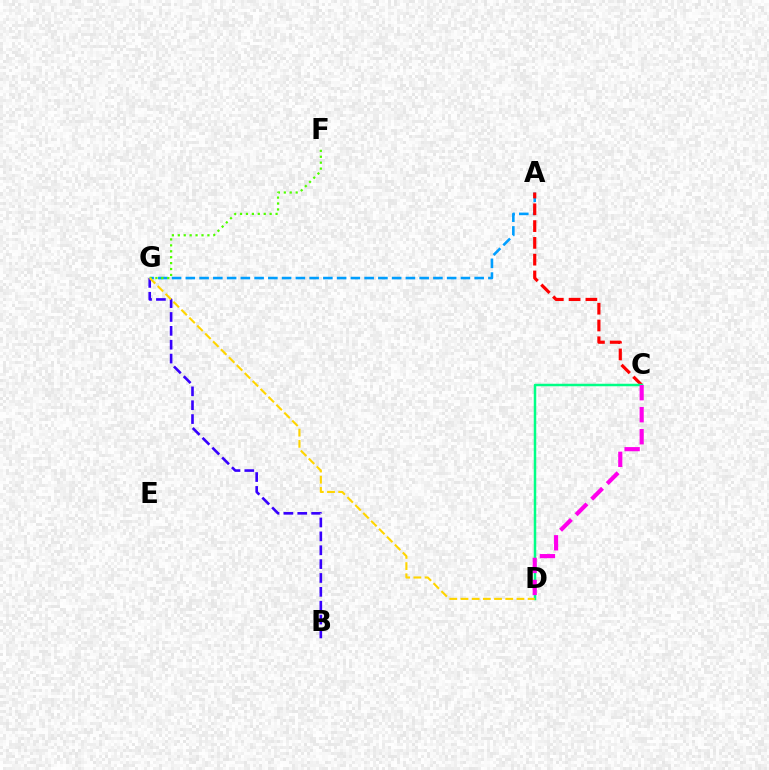{('A', 'G'): [{'color': '#009eff', 'line_style': 'dashed', 'thickness': 1.87}], ('B', 'G'): [{'color': '#3700ff', 'line_style': 'dashed', 'thickness': 1.88}], ('A', 'C'): [{'color': '#ff0000', 'line_style': 'dashed', 'thickness': 2.28}], ('C', 'D'): [{'color': '#00ff86', 'line_style': 'solid', 'thickness': 1.8}, {'color': '#ff00ed', 'line_style': 'dashed', 'thickness': 2.99}], ('F', 'G'): [{'color': '#4fff00', 'line_style': 'dotted', 'thickness': 1.61}], ('D', 'G'): [{'color': '#ffd500', 'line_style': 'dashed', 'thickness': 1.52}]}